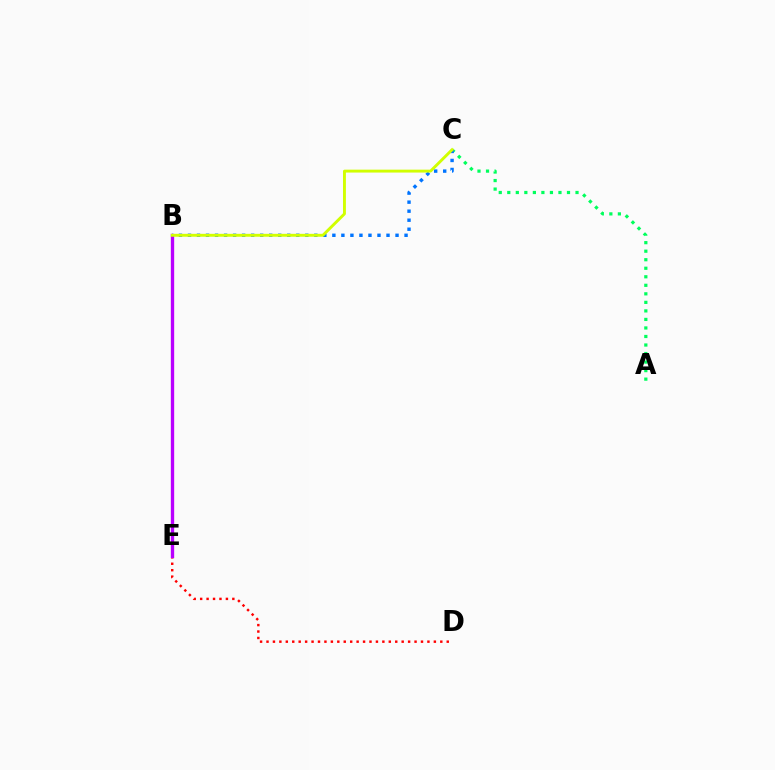{('A', 'C'): [{'color': '#00ff5c', 'line_style': 'dotted', 'thickness': 2.32}], ('D', 'E'): [{'color': '#ff0000', 'line_style': 'dotted', 'thickness': 1.75}], ('B', 'C'): [{'color': '#0074ff', 'line_style': 'dotted', 'thickness': 2.45}, {'color': '#d1ff00', 'line_style': 'solid', 'thickness': 2.09}], ('B', 'E'): [{'color': '#b900ff', 'line_style': 'solid', 'thickness': 2.4}]}